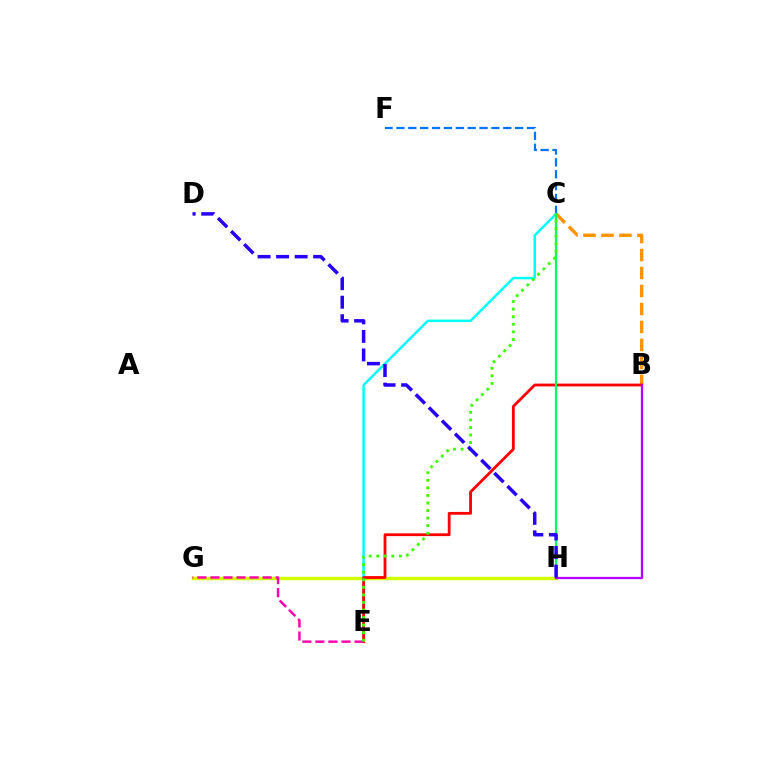{('B', 'C'): [{'color': '#ff9400', 'line_style': 'dashed', 'thickness': 2.44}], ('G', 'H'): [{'color': '#d1ff00', 'line_style': 'solid', 'thickness': 2.51}], ('C', 'E'): [{'color': '#00fff6', 'line_style': 'solid', 'thickness': 1.78}, {'color': '#3dff00', 'line_style': 'dotted', 'thickness': 2.05}], ('C', 'F'): [{'color': '#0074ff', 'line_style': 'dashed', 'thickness': 1.61}], ('B', 'E'): [{'color': '#ff0000', 'line_style': 'solid', 'thickness': 2.01}], ('C', 'H'): [{'color': '#00ff5c', 'line_style': 'solid', 'thickness': 1.59}], ('E', 'G'): [{'color': '#ff00ac', 'line_style': 'dashed', 'thickness': 1.77}], ('B', 'H'): [{'color': '#b900ff', 'line_style': 'solid', 'thickness': 1.64}], ('D', 'H'): [{'color': '#2500ff', 'line_style': 'dashed', 'thickness': 2.52}]}